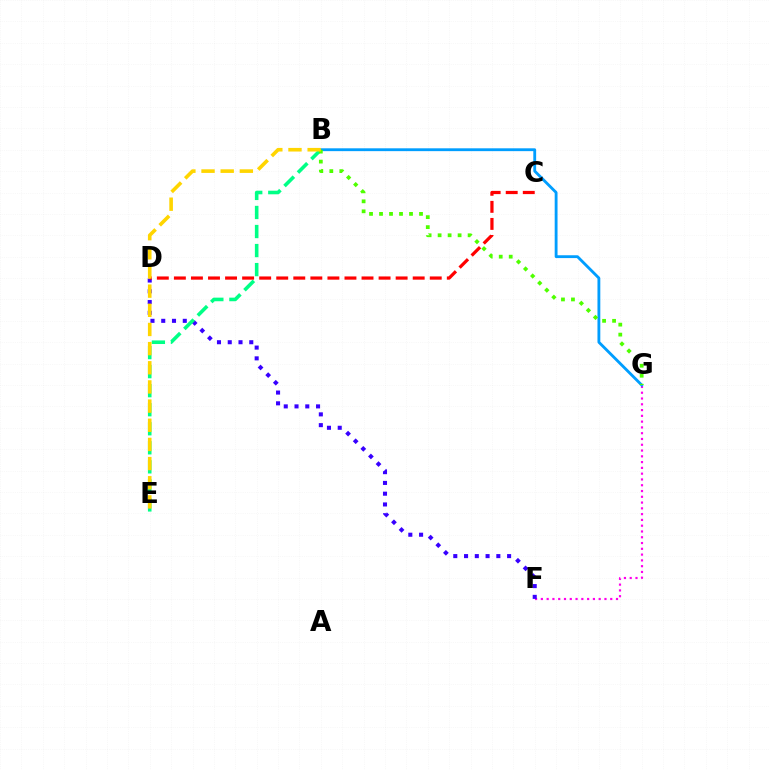{('F', 'G'): [{'color': '#ff00ed', 'line_style': 'dotted', 'thickness': 1.57}], ('D', 'F'): [{'color': '#3700ff', 'line_style': 'dotted', 'thickness': 2.92}], ('B', 'E'): [{'color': '#00ff86', 'line_style': 'dashed', 'thickness': 2.59}, {'color': '#ffd500', 'line_style': 'dashed', 'thickness': 2.6}], ('B', 'G'): [{'color': '#009eff', 'line_style': 'solid', 'thickness': 2.04}, {'color': '#4fff00', 'line_style': 'dotted', 'thickness': 2.72}], ('C', 'D'): [{'color': '#ff0000', 'line_style': 'dashed', 'thickness': 2.32}]}